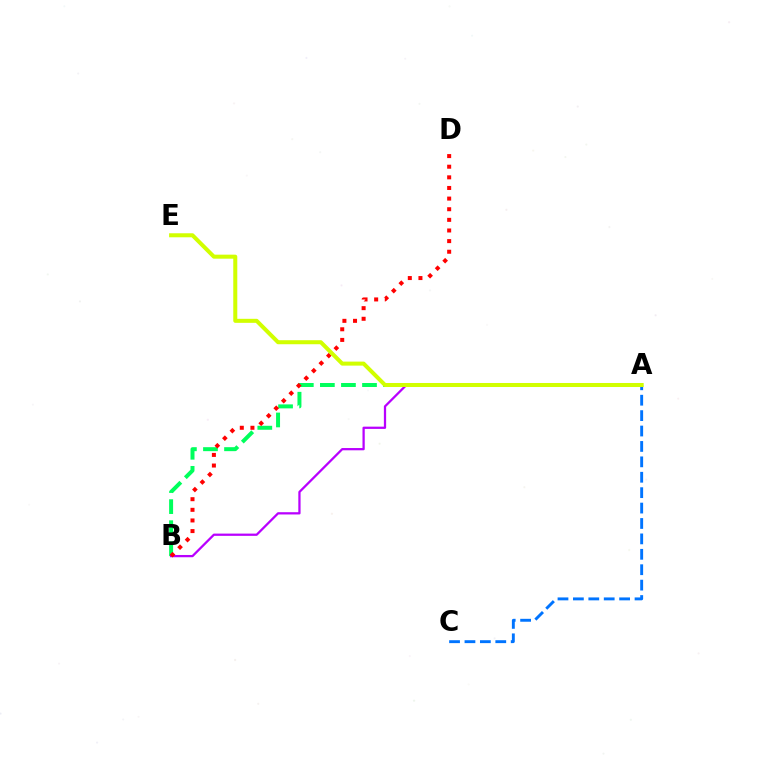{('A', 'B'): [{'color': '#00ff5c', 'line_style': 'dashed', 'thickness': 2.86}, {'color': '#b900ff', 'line_style': 'solid', 'thickness': 1.63}], ('A', 'C'): [{'color': '#0074ff', 'line_style': 'dashed', 'thickness': 2.09}], ('B', 'D'): [{'color': '#ff0000', 'line_style': 'dotted', 'thickness': 2.89}], ('A', 'E'): [{'color': '#d1ff00', 'line_style': 'solid', 'thickness': 2.9}]}